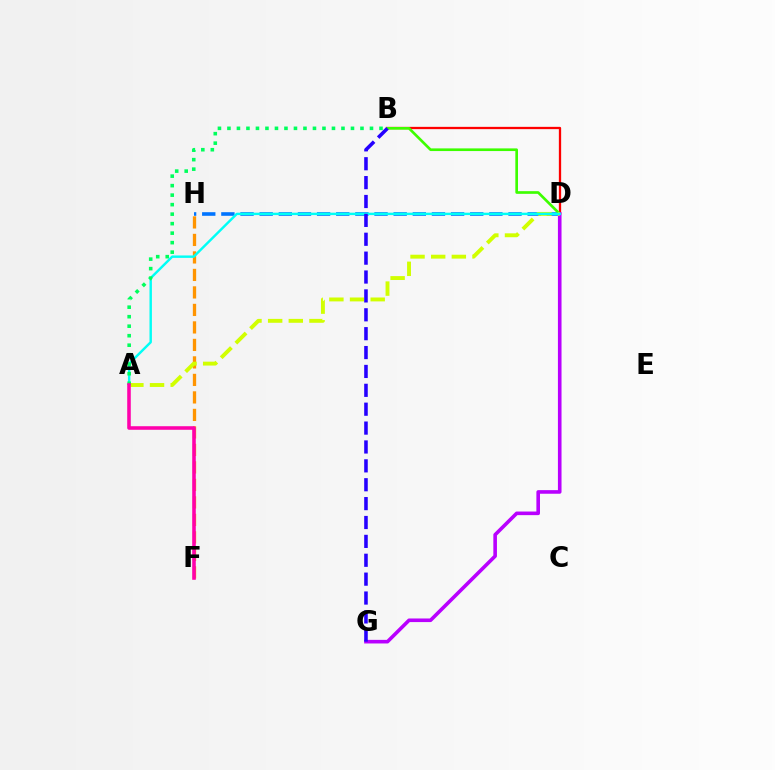{('F', 'H'): [{'color': '#ff9400', 'line_style': 'dashed', 'thickness': 2.38}], ('D', 'H'): [{'color': '#0074ff', 'line_style': 'dashed', 'thickness': 2.6}], ('B', 'D'): [{'color': '#ff0000', 'line_style': 'solid', 'thickness': 1.65}, {'color': '#3dff00', 'line_style': 'solid', 'thickness': 1.92}], ('D', 'G'): [{'color': '#b900ff', 'line_style': 'solid', 'thickness': 2.6}], ('A', 'D'): [{'color': '#d1ff00', 'line_style': 'dashed', 'thickness': 2.81}, {'color': '#00fff6', 'line_style': 'solid', 'thickness': 1.75}], ('B', 'G'): [{'color': '#2500ff', 'line_style': 'dashed', 'thickness': 2.57}], ('A', 'B'): [{'color': '#00ff5c', 'line_style': 'dotted', 'thickness': 2.58}], ('A', 'F'): [{'color': '#ff00ac', 'line_style': 'solid', 'thickness': 2.57}]}